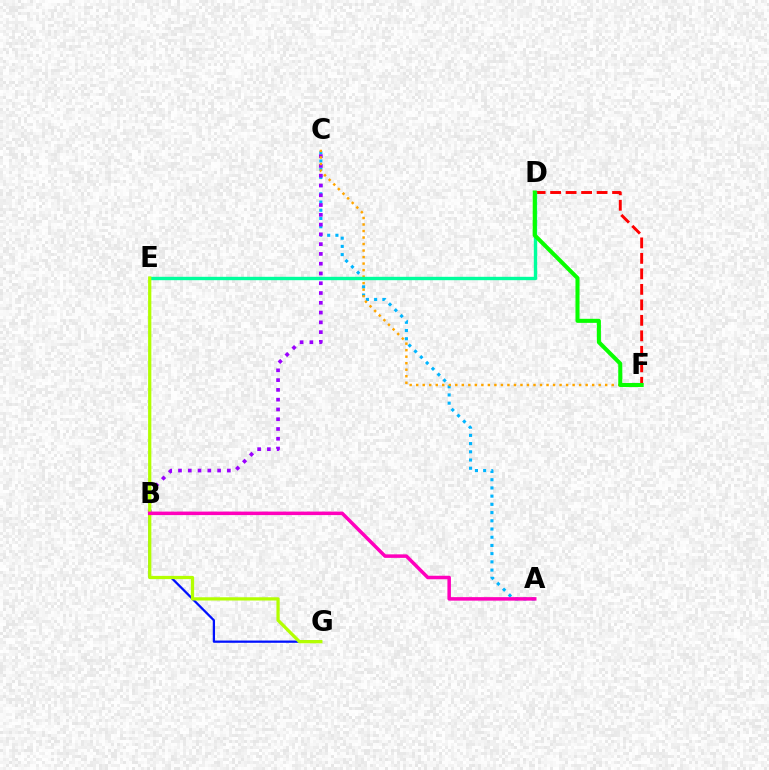{('A', 'C'): [{'color': '#00b5ff', 'line_style': 'dotted', 'thickness': 2.23}], ('B', 'C'): [{'color': '#9b00ff', 'line_style': 'dotted', 'thickness': 2.66}], ('B', 'G'): [{'color': '#0010ff', 'line_style': 'solid', 'thickness': 1.63}], ('D', 'F'): [{'color': '#ff0000', 'line_style': 'dashed', 'thickness': 2.1}, {'color': '#08ff00', 'line_style': 'solid', 'thickness': 2.91}], ('C', 'F'): [{'color': '#ffa500', 'line_style': 'dotted', 'thickness': 1.77}], ('D', 'E'): [{'color': '#00ff9d', 'line_style': 'solid', 'thickness': 2.43}], ('E', 'G'): [{'color': '#b3ff00', 'line_style': 'solid', 'thickness': 2.33}], ('A', 'B'): [{'color': '#ff00bd', 'line_style': 'solid', 'thickness': 2.53}]}